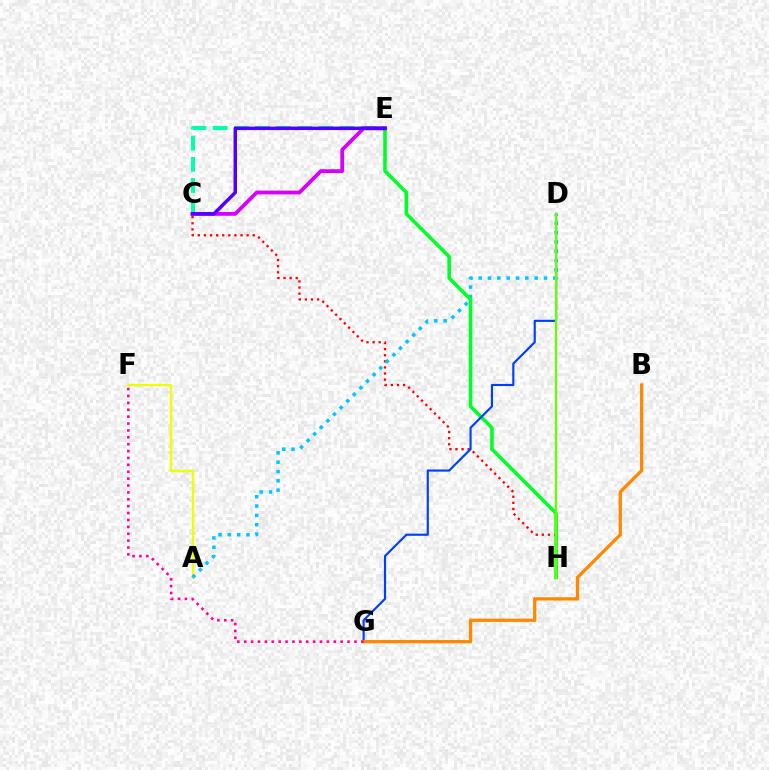{('C', 'E'): [{'color': '#00ffaf', 'line_style': 'dashed', 'thickness': 2.87}, {'color': '#d600ff', 'line_style': 'solid', 'thickness': 2.72}, {'color': '#4f00ff', 'line_style': 'solid', 'thickness': 2.5}], ('C', 'H'): [{'color': '#ff0000', 'line_style': 'dotted', 'thickness': 1.66}], ('A', 'F'): [{'color': '#eeff00', 'line_style': 'solid', 'thickness': 1.71}], ('A', 'D'): [{'color': '#00c7ff', 'line_style': 'dotted', 'thickness': 2.53}], ('E', 'H'): [{'color': '#00ff27', 'line_style': 'solid', 'thickness': 2.58}], ('D', 'G'): [{'color': '#003fff', 'line_style': 'solid', 'thickness': 1.55}], ('D', 'H'): [{'color': '#66ff00', 'line_style': 'solid', 'thickness': 1.6}], ('B', 'G'): [{'color': '#ff8800', 'line_style': 'solid', 'thickness': 2.37}], ('F', 'G'): [{'color': '#ff00a0', 'line_style': 'dotted', 'thickness': 1.87}]}